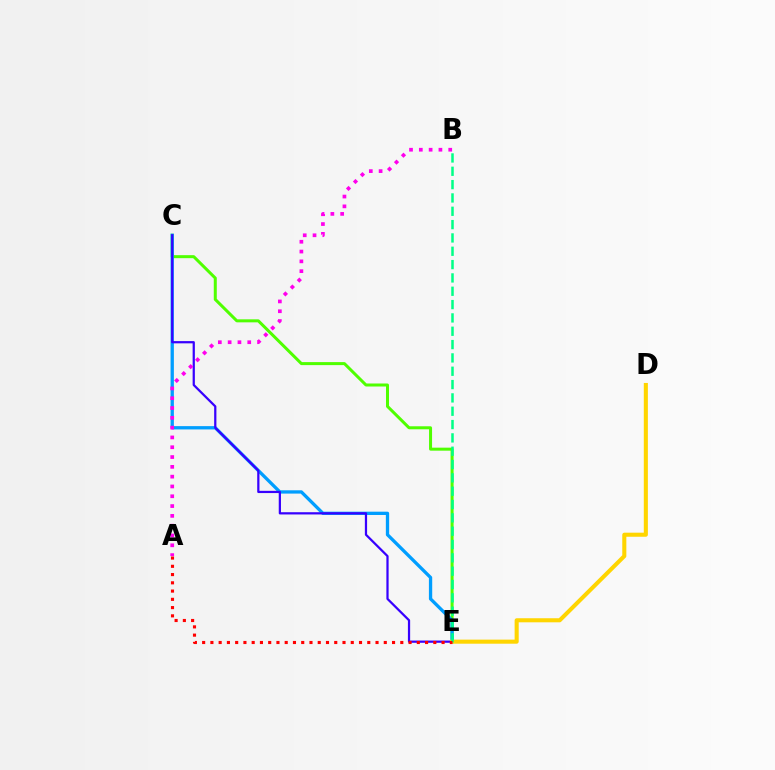{('C', 'E'): [{'color': '#4fff00', 'line_style': 'solid', 'thickness': 2.17}, {'color': '#009eff', 'line_style': 'solid', 'thickness': 2.38}, {'color': '#3700ff', 'line_style': 'solid', 'thickness': 1.61}], ('A', 'B'): [{'color': '#ff00ed', 'line_style': 'dotted', 'thickness': 2.66}], ('D', 'E'): [{'color': '#ffd500', 'line_style': 'solid', 'thickness': 2.93}], ('B', 'E'): [{'color': '#00ff86', 'line_style': 'dashed', 'thickness': 1.81}], ('A', 'E'): [{'color': '#ff0000', 'line_style': 'dotted', 'thickness': 2.24}]}